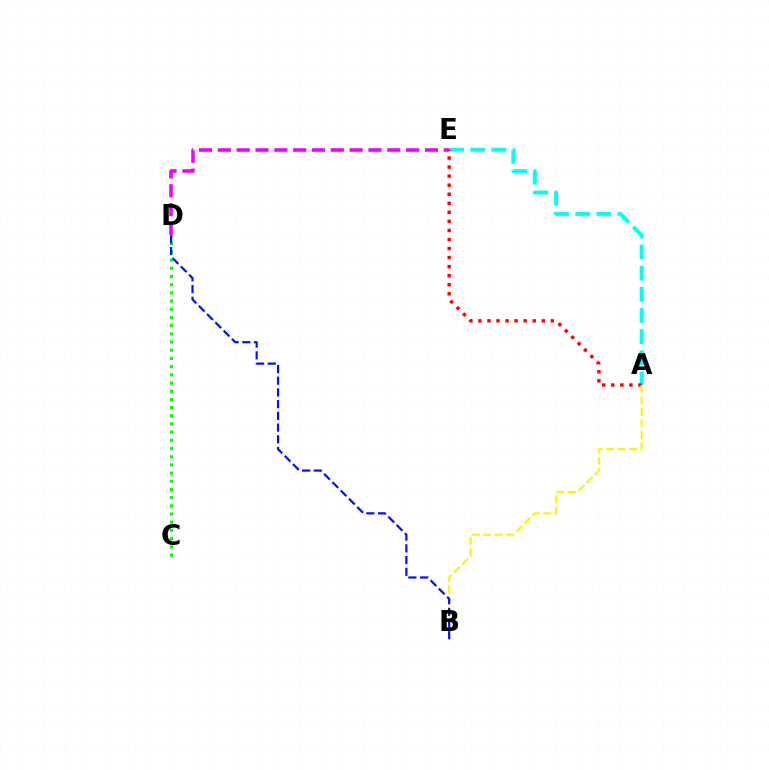{('A', 'E'): [{'color': '#00fff6', 'line_style': 'dashed', 'thickness': 2.87}, {'color': '#ff0000', 'line_style': 'dotted', 'thickness': 2.46}], ('C', 'D'): [{'color': '#08ff00', 'line_style': 'dotted', 'thickness': 2.22}], ('D', 'E'): [{'color': '#ee00ff', 'line_style': 'dashed', 'thickness': 2.56}], ('A', 'B'): [{'color': '#fcf500', 'line_style': 'dashed', 'thickness': 1.56}], ('B', 'D'): [{'color': '#0010ff', 'line_style': 'dashed', 'thickness': 1.59}]}